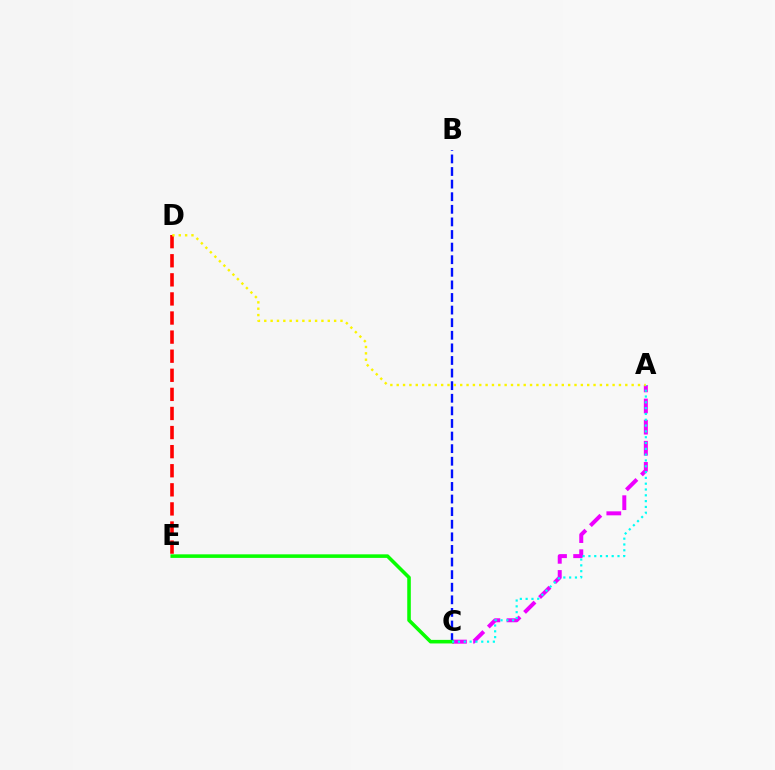{('D', 'E'): [{'color': '#ff0000', 'line_style': 'dashed', 'thickness': 2.59}], ('A', 'C'): [{'color': '#ee00ff', 'line_style': 'dashed', 'thickness': 2.87}, {'color': '#00fff6', 'line_style': 'dotted', 'thickness': 1.58}], ('B', 'C'): [{'color': '#0010ff', 'line_style': 'dashed', 'thickness': 1.71}], ('C', 'E'): [{'color': '#08ff00', 'line_style': 'solid', 'thickness': 2.57}], ('A', 'D'): [{'color': '#fcf500', 'line_style': 'dotted', 'thickness': 1.73}]}